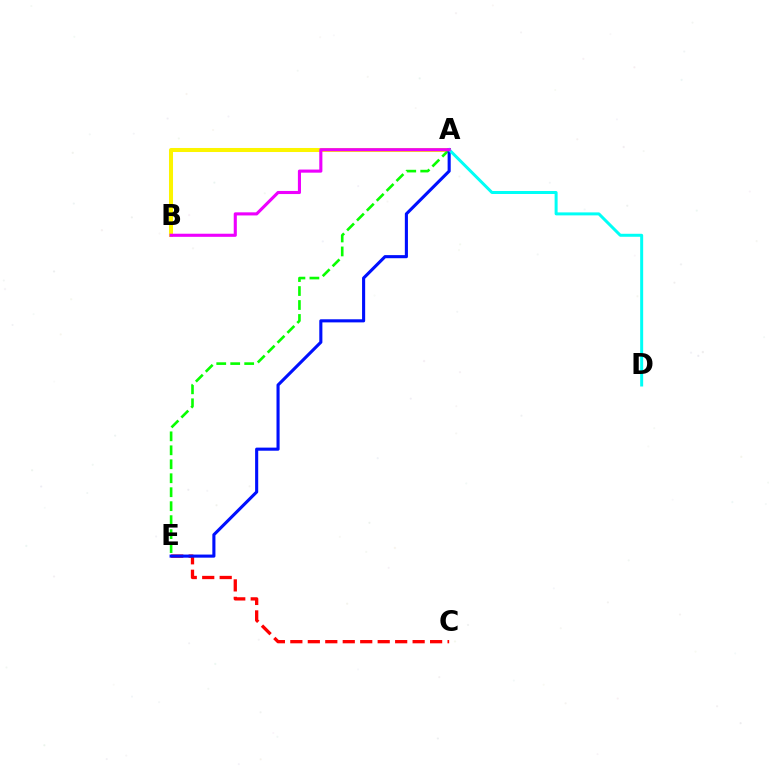{('A', 'B'): [{'color': '#fcf500', 'line_style': 'solid', 'thickness': 2.89}, {'color': '#ee00ff', 'line_style': 'solid', 'thickness': 2.23}], ('C', 'E'): [{'color': '#ff0000', 'line_style': 'dashed', 'thickness': 2.37}], ('A', 'E'): [{'color': '#08ff00', 'line_style': 'dashed', 'thickness': 1.9}, {'color': '#0010ff', 'line_style': 'solid', 'thickness': 2.23}], ('A', 'D'): [{'color': '#00fff6', 'line_style': 'solid', 'thickness': 2.15}]}